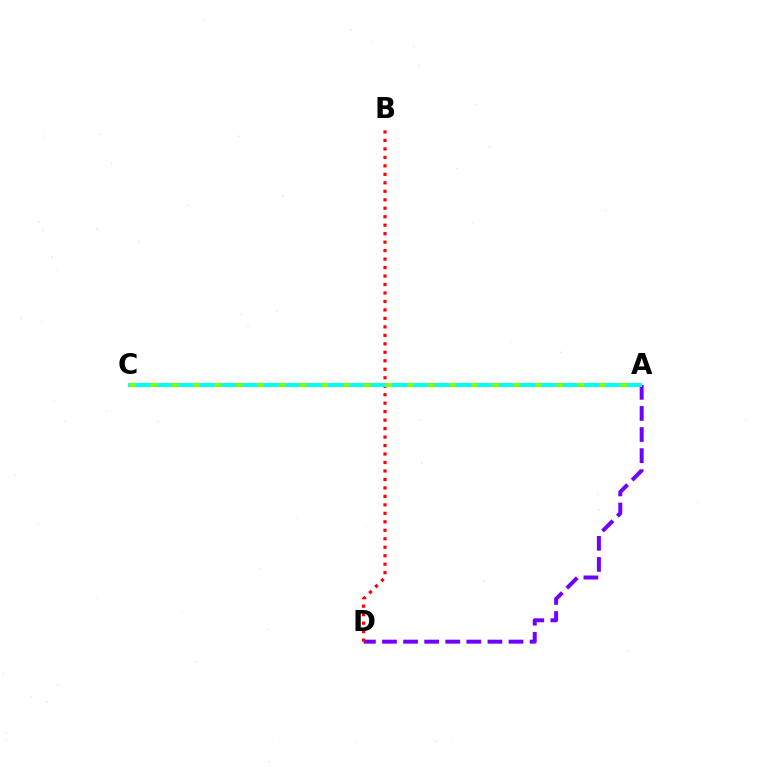{('A', 'D'): [{'color': '#7200ff', 'line_style': 'dashed', 'thickness': 2.86}], ('B', 'D'): [{'color': '#ff0000', 'line_style': 'dotted', 'thickness': 2.3}], ('A', 'C'): [{'color': '#84ff00', 'line_style': 'dashed', 'thickness': 2.89}, {'color': '#00fff6', 'line_style': 'dashed', 'thickness': 2.9}]}